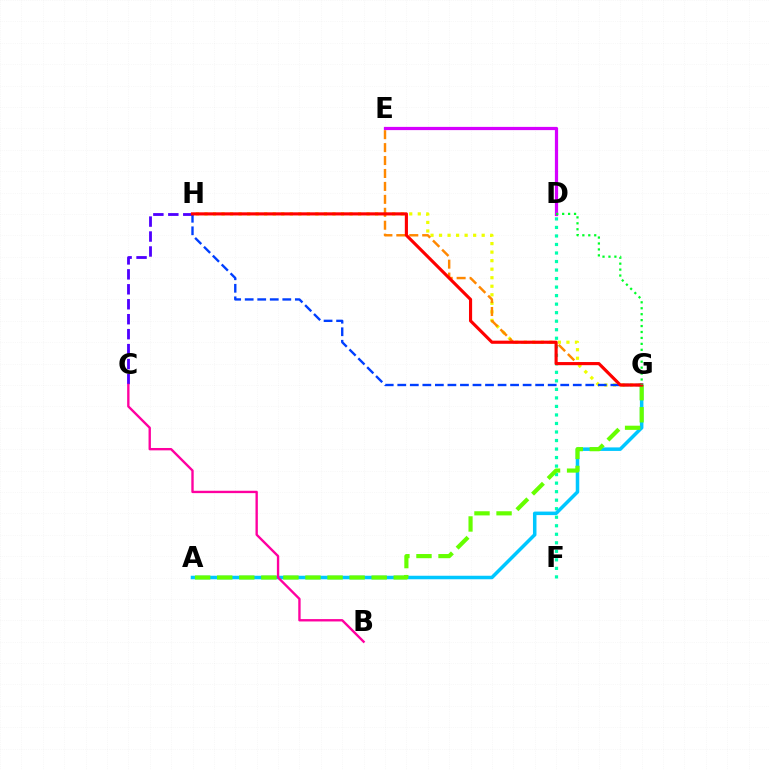{('C', 'H'): [{'color': '#4f00ff', 'line_style': 'dashed', 'thickness': 2.03}], ('G', 'H'): [{'color': '#eeff00', 'line_style': 'dotted', 'thickness': 2.32}, {'color': '#003fff', 'line_style': 'dashed', 'thickness': 1.7}, {'color': '#ff0000', 'line_style': 'solid', 'thickness': 2.26}], ('D', 'E'): [{'color': '#d600ff', 'line_style': 'solid', 'thickness': 2.32}], ('D', 'F'): [{'color': '#00ffaf', 'line_style': 'dotted', 'thickness': 2.32}], ('A', 'G'): [{'color': '#00c7ff', 'line_style': 'solid', 'thickness': 2.53}, {'color': '#66ff00', 'line_style': 'dashed', 'thickness': 3.0}], ('E', 'G'): [{'color': '#ff8800', 'line_style': 'dashed', 'thickness': 1.76}], ('B', 'C'): [{'color': '#ff00a0', 'line_style': 'solid', 'thickness': 1.7}], ('D', 'G'): [{'color': '#00ff27', 'line_style': 'dotted', 'thickness': 1.61}]}